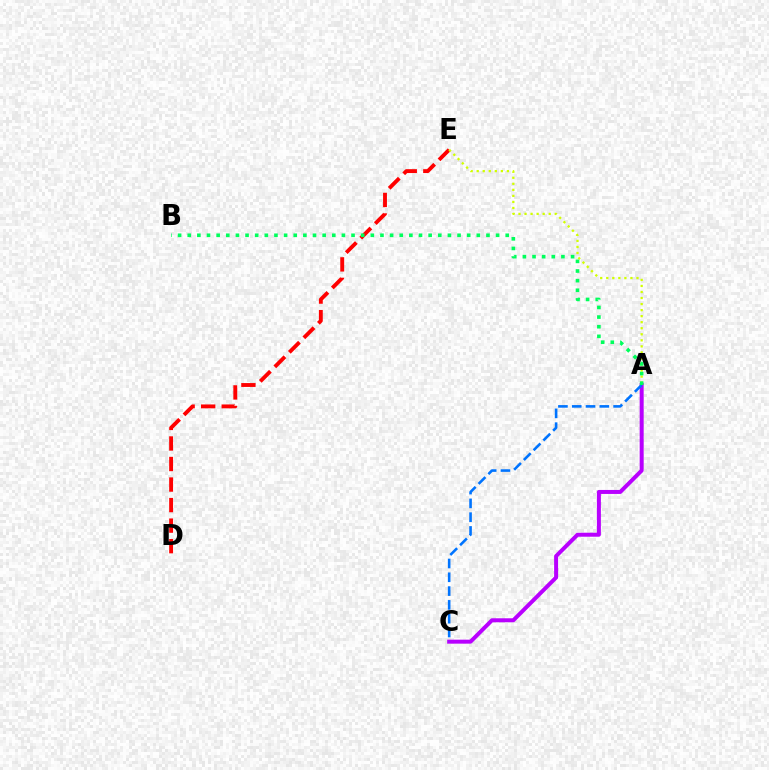{('A', 'C'): [{'color': '#b900ff', 'line_style': 'solid', 'thickness': 2.87}, {'color': '#0074ff', 'line_style': 'dashed', 'thickness': 1.87}], ('D', 'E'): [{'color': '#ff0000', 'line_style': 'dashed', 'thickness': 2.79}], ('A', 'E'): [{'color': '#d1ff00', 'line_style': 'dotted', 'thickness': 1.64}], ('A', 'B'): [{'color': '#00ff5c', 'line_style': 'dotted', 'thickness': 2.62}]}